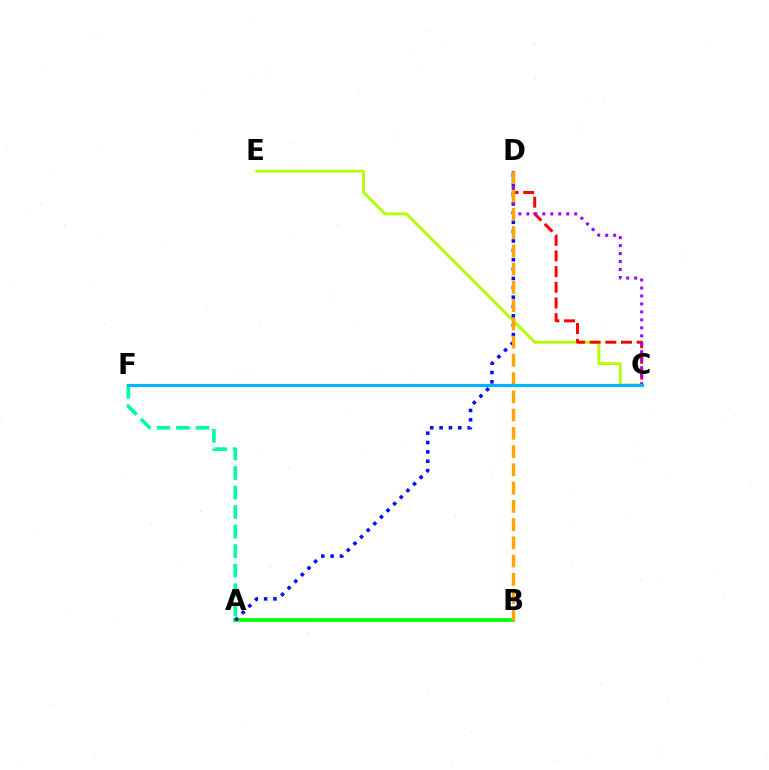{('A', 'B'): [{'color': '#08ff00', 'line_style': 'solid', 'thickness': 2.71}], ('C', 'E'): [{'color': '#b3ff00', 'line_style': 'solid', 'thickness': 2.07}], ('C', 'D'): [{'color': '#ff0000', 'line_style': 'dashed', 'thickness': 2.13}, {'color': '#9b00ff', 'line_style': 'dotted', 'thickness': 2.17}], ('C', 'F'): [{'color': '#ff00bd', 'line_style': 'dotted', 'thickness': 1.95}, {'color': '#00b5ff', 'line_style': 'solid', 'thickness': 2.29}], ('A', 'D'): [{'color': '#0010ff', 'line_style': 'dotted', 'thickness': 2.54}], ('A', 'F'): [{'color': '#00ff9d', 'line_style': 'dashed', 'thickness': 2.65}], ('B', 'D'): [{'color': '#ffa500', 'line_style': 'dashed', 'thickness': 2.48}]}